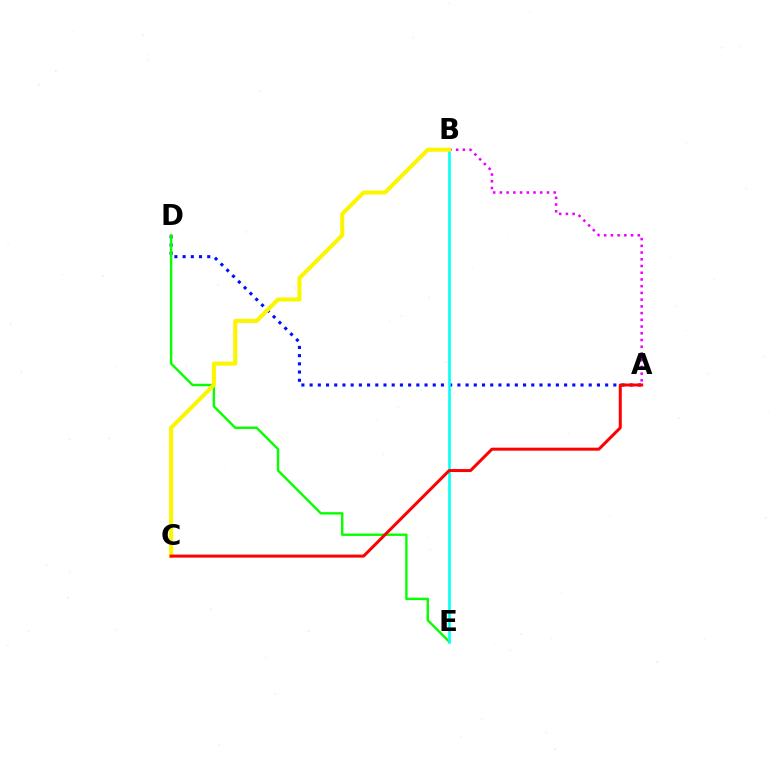{('A', 'D'): [{'color': '#0010ff', 'line_style': 'dotted', 'thickness': 2.23}], ('A', 'B'): [{'color': '#ee00ff', 'line_style': 'dotted', 'thickness': 1.83}], ('D', 'E'): [{'color': '#08ff00', 'line_style': 'solid', 'thickness': 1.74}], ('B', 'E'): [{'color': '#00fff6', 'line_style': 'solid', 'thickness': 1.86}], ('B', 'C'): [{'color': '#fcf500', 'line_style': 'solid', 'thickness': 2.93}], ('A', 'C'): [{'color': '#ff0000', 'line_style': 'solid', 'thickness': 2.16}]}